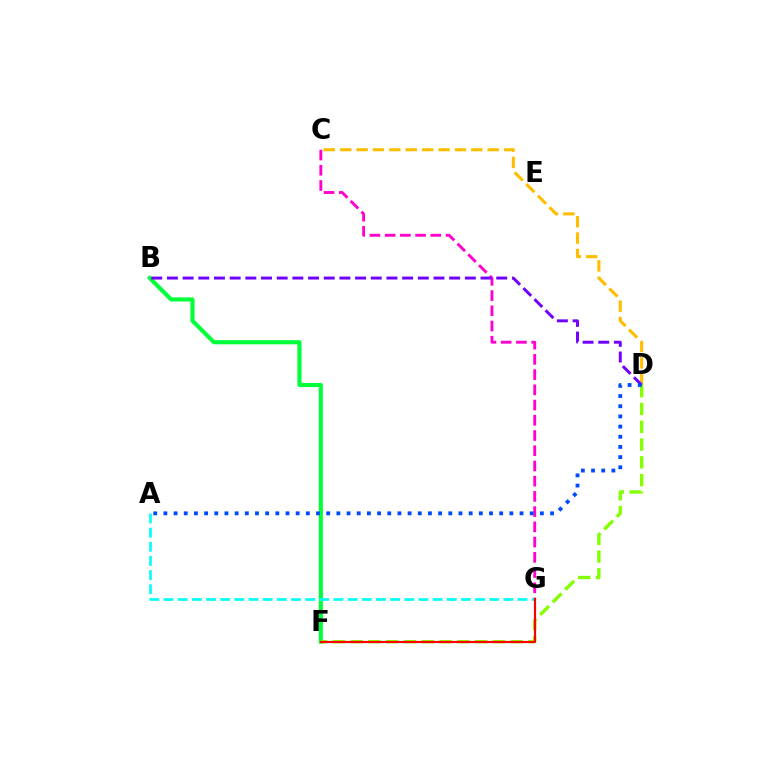{('C', 'G'): [{'color': '#ff00cf', 'line_style': 'dashed', 'thickness': 2.07}], ('B', 'F'): [{'color': '#00ff39', 'line_style': 'solid', 'thickness': 2.96}], ('D', 'F'): [{'color': '#84ff00', 'line_style': 'dashed', 'thickness': 2.42}], ('C', 'D'): [{'color': '#ffbd00', 'line_style': 'dashed', 'thickness': 2.23}], ('B', 'D'): [{'color': '#7200ff', 'line_style': 'dashed', 'thickness': 2.13}], ('A', 'G'): [{'color': '#00fff6', 'line_style': 'dashed', 'thickness': 1.92}], ('F', 'G'): [{'color': '#ff0000', 'line_style': 'solid', 'thickness': 1.57}], ('A', 'D'): [{'color': '#004bff', 'line_style': 'dotted', 'thickness': 2.76}]}